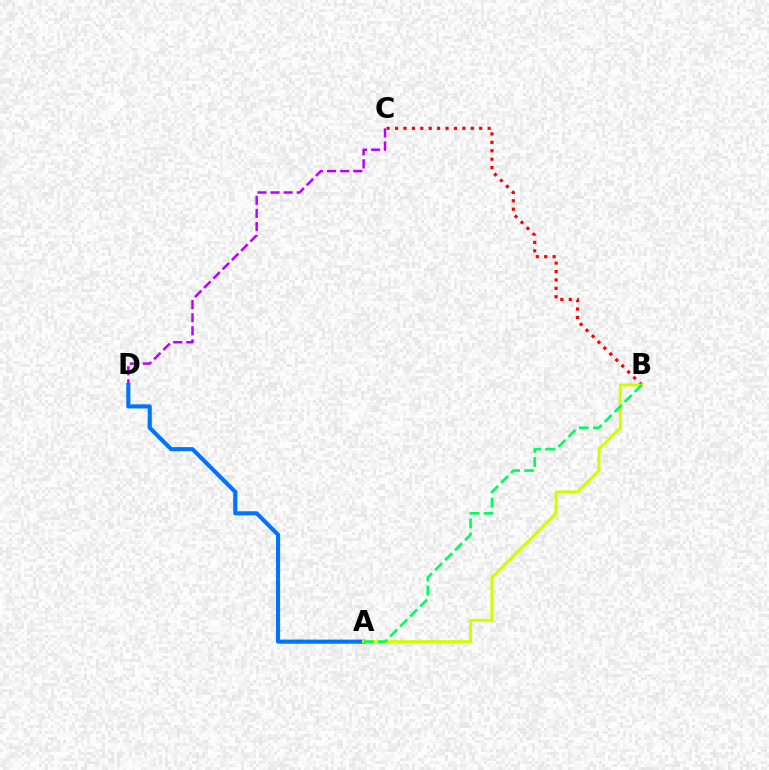{('C', 'D'): [{'color': '#b900ff', 'line_style': 'dashed', 'thickness': 1.78}], ('B', 'C'): [{'color': '#ff0000', 'line_style': 'dotted', 'thickness': 2.29}], ('A', 'D'): [{'color': '#0074ff', 'line_style': 'solid', 'thickness': 2.96}], ('A', 'B'): [{'color': '#d1ff00', 'line_style': 'solid', 'thickness': 2.19}, {'color': '#00ff5c', 'line_style': 'dashed', 'thickness': 1.92}]}